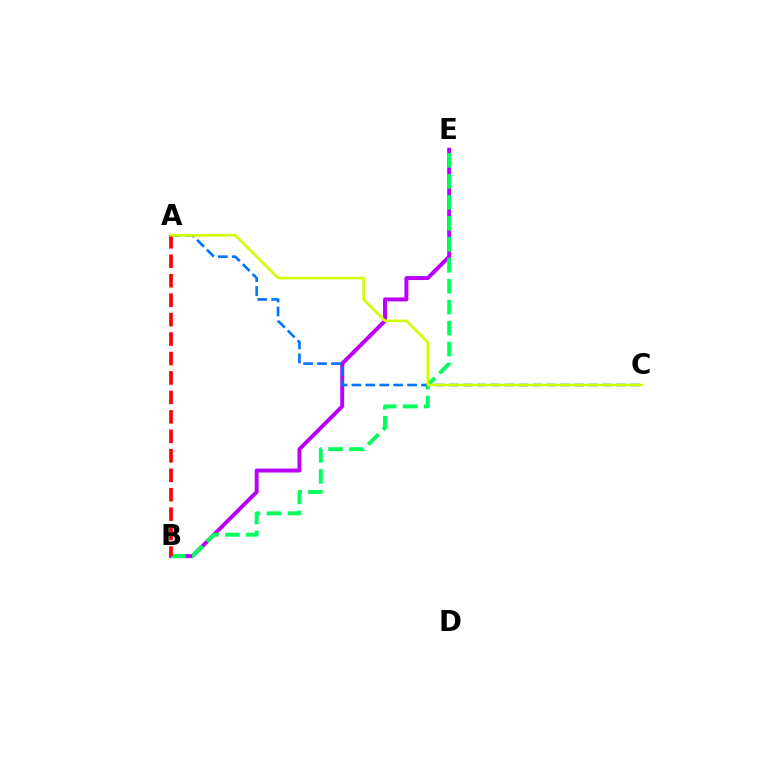{('B', 'E'): [{'color': '#b900ff', 'line_style': 'solid', 'thickness': 2.85}, {'color': '#00ff5c', 'line_style': 'dashed', 'thickness': 2.85}], ('A', 'C'): [{'color': '#0074ff', 'line_style': 'dashed', 'thickness': 1.89}, {'color': '#d1ff00', 'line_style': 'solid', 'thickness': 1.89}], ('A', 'B'): [{'color': '#ff0000', 'line_style': 'dashed', 'thickness': 2.64}]}